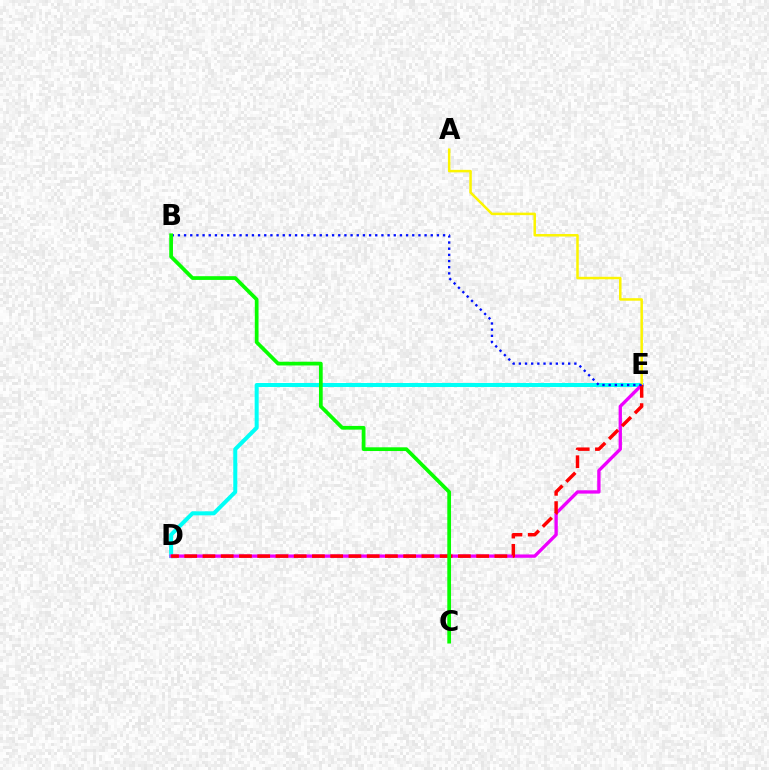{('D', 'E'): [{'color': '#00fff6', 'line_style': 'solid', 'thickness': 2.89}, {'color': '#ee00ff', 'line_style': 'solid', 'thickness': 2.4}, {'color': '#ff0000', 'line_style': 'dashed', 'thickness': 2.48}], ('A', 'E'): [{'color': '#fcf500', 'line_style': 'solid', 'thickness': 1.81}], ('B', 'E'): [{'color': '#0010ff', 'line_style': 'dotted', 'thickness': 1.68}], ('B', 'C'): [{'color': '#08ff00', 'line_style': 'solid', 'thickness': 2.68}]}